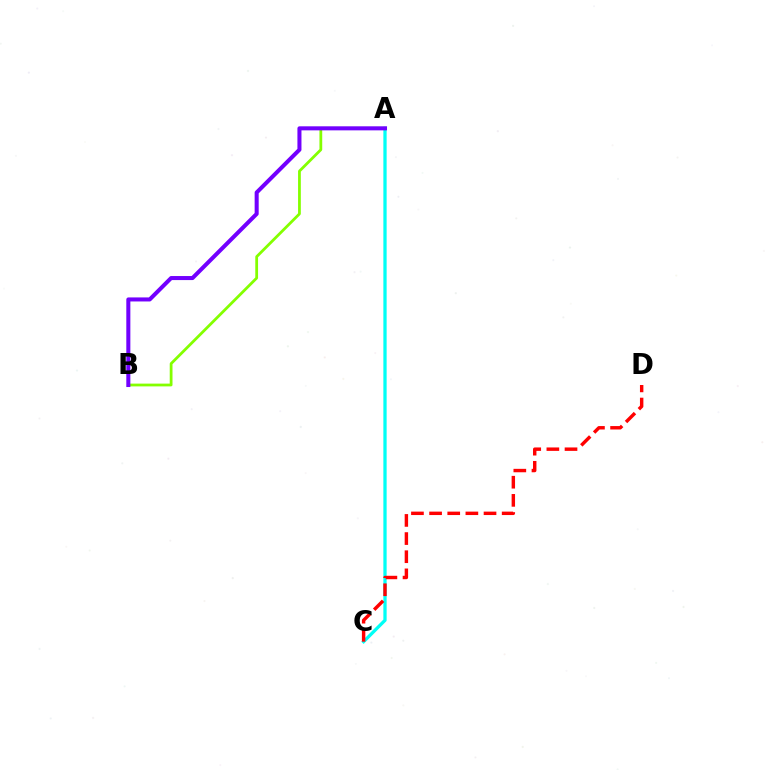{('A', 'C'): [{'color': '#00fff6', 'line_style': 'solid', 'thickness': 2.36}], ('A', 'B'): [{'color': '#84ff00', 'line_style': 'solid', 'thickness': 2.0}, {'color': '#7200ff', 'line_style': 'solid', 'thickness': 2.91}], ('C', 'D'): [{'color': '#ff0000', 'line_style': 'dashed', 'thickness': 2.46}]}